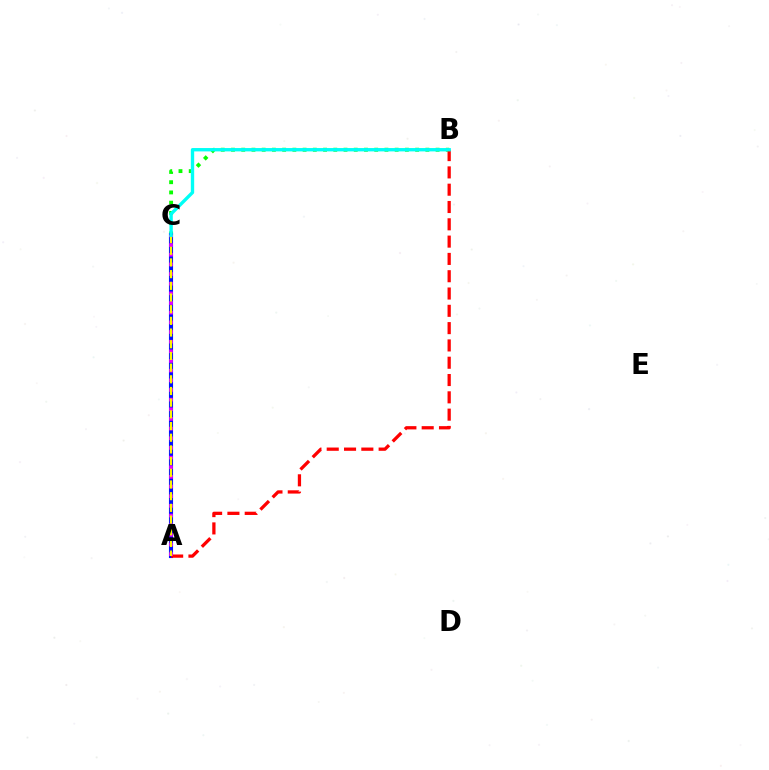{('B', 'C'): [{'color': '#08ff00', 'line_style': 'dotted', 'thickness': 2.78}, {'color': '#00fff6', 'line_style': 'solid', 'thickness': 2.42}], ('A', 'C'): [{'color': '#0010ff', 'line_style': 'solid', 'thickness': 2.95}, {'color': '#ee00ff', 'line_style': 'dotted', 'thickness': 2.62}, {'color': '#fcf500', 'line_style': 'dashed', 'thickness': 1.59}], ('A', 'B'): [{'color': '#ff0000', 'line_style': 'dashed', 'thickness': 2.35}]}